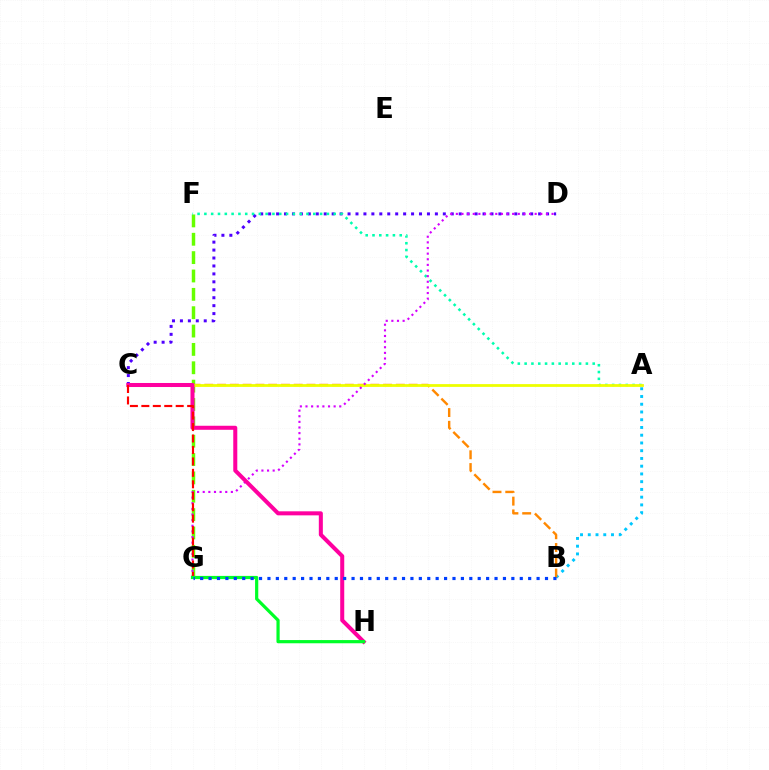{('A', 'B'): [{'color': '#00c7ff', 'line_style': 'dotted', 'thickness': 2.1}], ('F', 'G'): [{'color': '#66ff00', 'line_style': 'dashed', 'thickness': 2.49}], ('C', 'D'): [{'color': '#4f00ff', 'line_style': 'dotted', 'thickness': 2.16}], ('A', 'F'): [{'color': '#00ffaf', 'line_style': 'dotted', 'thickness': 1.85}], ('B', 'C'): [{'color': '#ff8800', 'line_style': 'dashed', 'thickness': 1.73}], ('A', 'C'): [{'color': '#eeff00', 'line_style': 'solid', 'thickness': 2.0}], ('D', 'G'): [{'color': '#d600ff', 'line_style': 'dotted', 'thickness': 1.53}], ('C', 'H'): [{'color': '#ff00a0', 'line_style': 'solid', 'thickness': 2.9}], ('C', 'G'): [{'color': '#ff0000', 'line_style': 'dashed', 'thickness': 1.56}], ('G', 'H'): [{'color': '#00ff27', 'line_style': 'solid', 'thickness': 2.3}], ('B', 'G'): [{'color': '#003fff', 'line_style': 'dotted', 'thickness': 2.29}]}